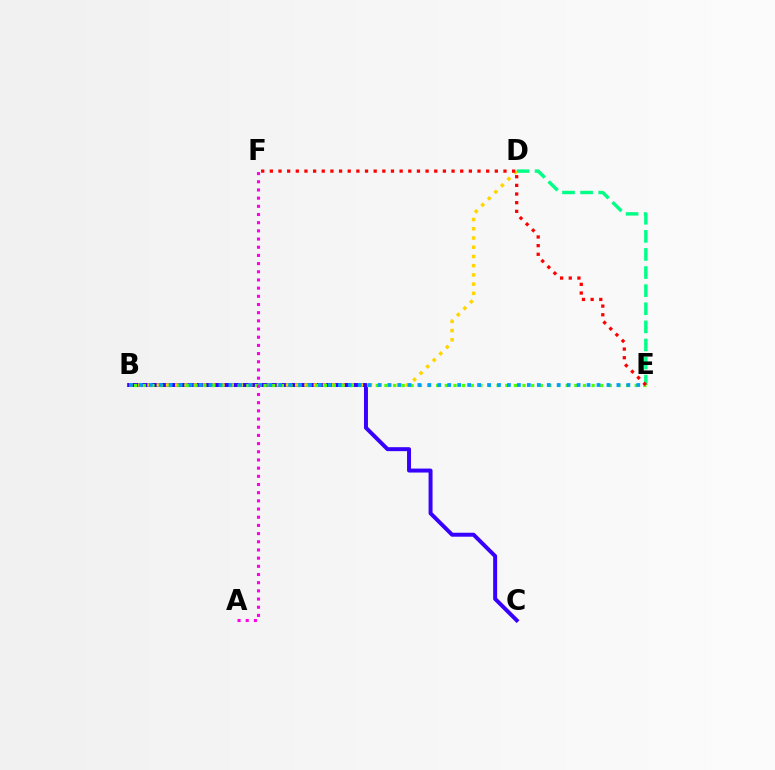{('B', 'C'): [{'color': '#3700ff', 'line_style': 'solid', 'thickness': 2.85}], ('D', 'E'): [{'color': '#00ff86', 'line_style': 'dashed', 'thickness': 2.46}], ('B', 'D'): [{'color': '#ffd500', 'line_style': 'dotted', 'thickness': 2.51}], ('B', 'E'): [{'color': '#4fff00', 'line_style': 'dotted', 'thickness': 2.35}, {'color': '#009eff', 'line_style': 'dotted', 'thickness': 2.7}], ('E', 'F'): [{'color': '#ff0000', 'line_style': 'dotted', 'thickness': 2.35}], ('A', 'F'): [{'color': '#ff00ed', 'line_style': 'dotted', 'thickness': 2.22}]}